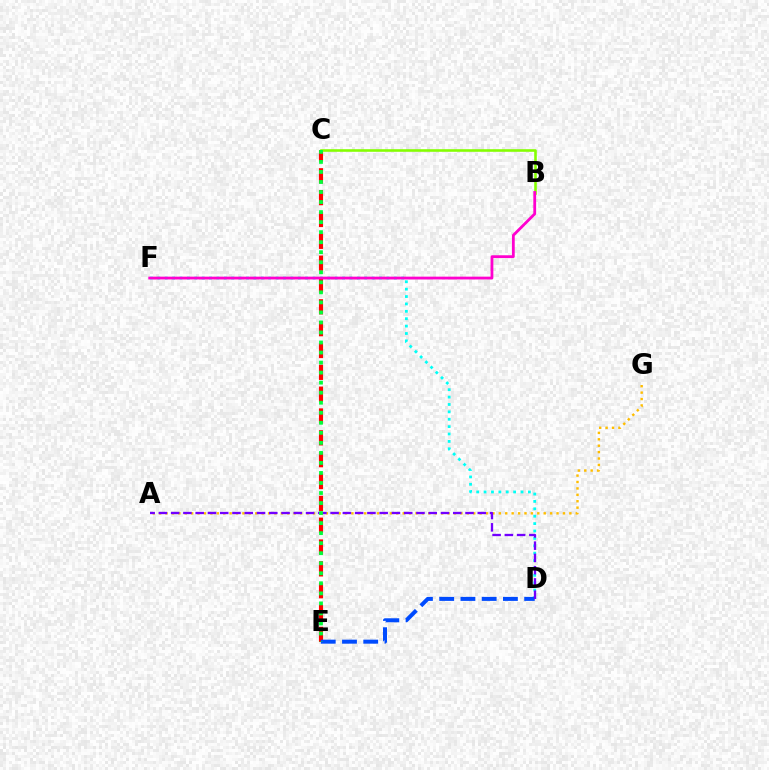{('A', 'G'): [{'color': '#ffbd00', 'line_style': 'dotted', 'thickness': 1.74}], ('D', 'F'): [{'color': '#00fff6', 'line_style': 'dotted', 'thickness': 2.01}], ('C', 'E'): [{'color': '#ff0000', 'line_style': 'dashed', 'thickness': 2.97}, {'color': '#00ff39', 'line_style': 'dotted', 'thickness': 2.73}], ('D', 'E'): [{'color': '#004bff', 'line_style': 'dashed', 'thickness': 2.89}], ('B', 'C'): [{'color': '#84ff00', 'line_style': 'solid', 'thickness': 1.87}], ('A', 'D'): [{'color': '#7200ff', 'line_style': 'dashed', 'thickness': 1.67}], ('B', 'F'): [{'color': '#ff00cf', 'line_style': 'solid', 'thickness': 2.02}]}